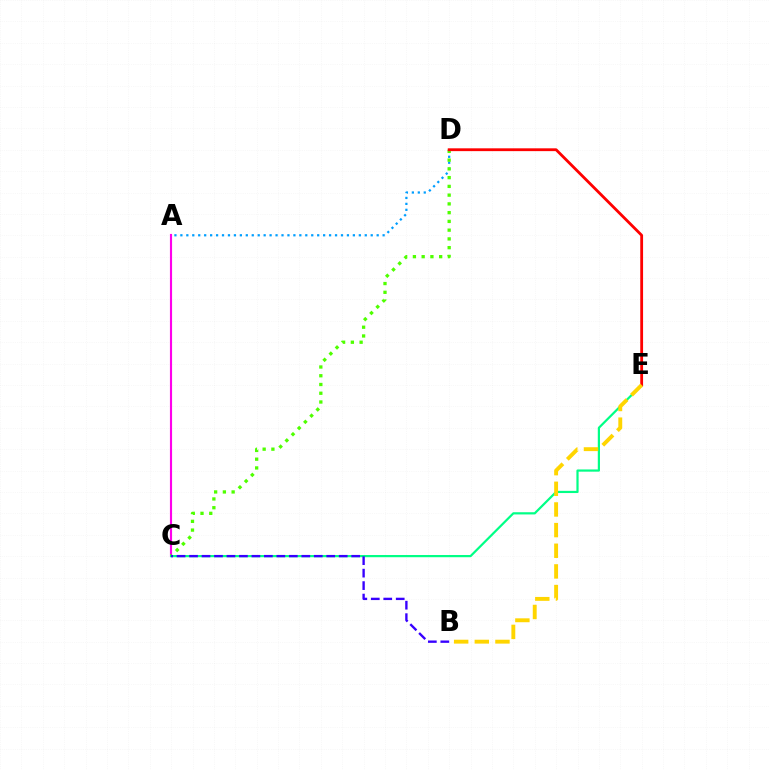{('A', 'C'): [{'color': '#ff00ed', 'line_style': 'solid', 'thickness': 1.54}], ('A', 'D'): [{'color': '#009eff', 'line_style': 'dotted', 'thickness': 1.62}], ('C', 'D'): [{'color': '#4fff00', 'line_style': 'dotted', 'thickness': 2.38}], ('C', 'E'): [{'color': '#00ff86', 'line_style': 'solid', 'thickness': 1.59}], ('D', 'E'): [{'color': '#ff0000', 'line_style': 'solid', 'thickness': 2.02}], ('B', 'E'): [{'color': '#ffd500', 'line_style': 'dashed', 'thickness': 2.81}], ('B', 'C'): [{'color': '#3700ff', 'line_style': 'dashed', 'thickness': 1.69}]}